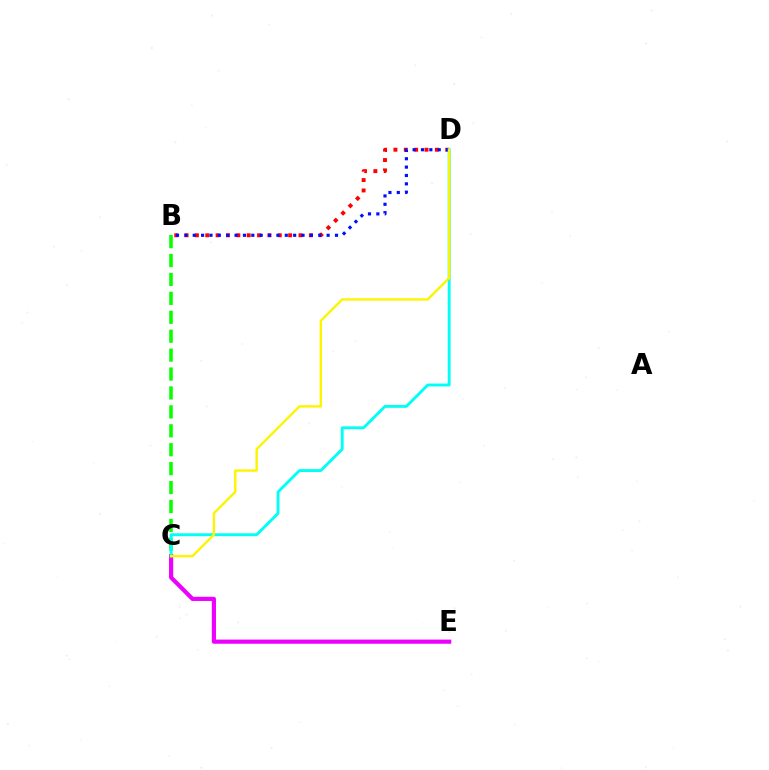{('C', 'E'): [{'color': '#ee00ff', 'line_style': 'solid', 'thickness': 3.0}], ('B', 'D'): [{'color': '#ff0000', 'line_style': 'dotted', 'thickness': 2.81}, {'color': '#0010ff', 'line_style': 'dotted', 'thickness': 2.27}], ('B', 'C'): [{'color': '#08ff00', 'line_style': 'dashed', 'thickness': 2.57}], ('C', 'D'): [{'color': '#00fff6', 'line_style': 'solid', 'thickness': 2.08}, {'color': '#fcf500', 'line_style': 'solid', 'thickness': 1.72}]}